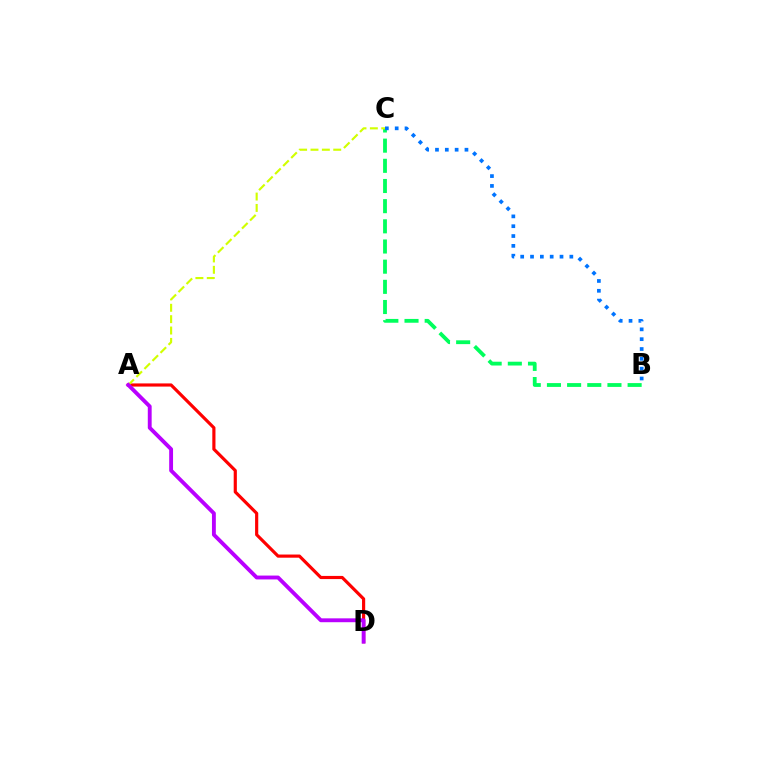{('B', 'C'): [{'color': '#00ff5c', 'line_style': 'dashed', 'thickness': 2.74}, {'color': '#0074ff', 'line_style': 'dotted', 'thickness': 2.67}], ('A', 'D'): [{'color': '#ff0000', 'line_style': 'solid', 'thickness': 2.28}, {'color': '#b900ff', 'line_style': 'solid', 'thickness': 2.78}], ('A', 'C'): [{'color': '#d1ff00', 'line_style': 'dashed', 'thickness': 1.54}]}